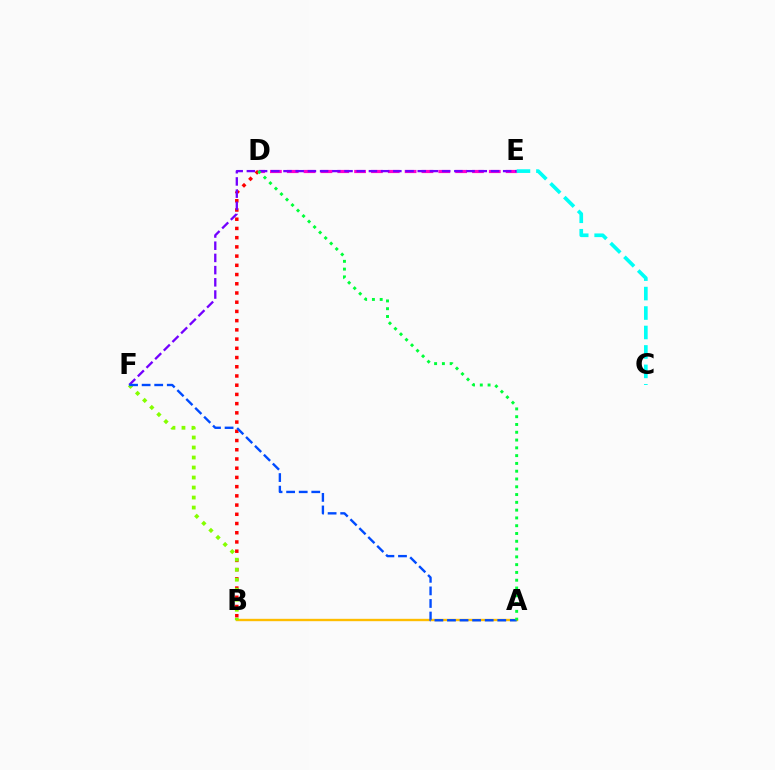{('D', 'E'): [{'color': '#ff00cf', 'line_style': 'dashed', 'thickness': 2.29}], ('A', 'B'): [{'color': '#ffbd00', 'line_style': 'solid', 'thickness': 1.7}], ('B', 'D'): [{'color': '#ff0000', 'line_style': 'dotted', 'thickness': 2.51}], ('E', 'F'): [{'color': '#7200ff', 'line_style': 'dashed', 'thickness': 1.66}], ('B', 'F'): [{'color': '#84ff00', 'line_style': 'dotted', 'thickness': 2.72}], ('A', 'F'): [{'color': '#004bff', 'line_style': 'dashed', 'thickness': 1.71}], ('A', 'D'): [{'color': '#00ff39', 'line_style': 'dotted', 'thickness': 2.12}], ('C', 'E'): [{'color': '#00fff6', 'line_style': 'dashed', 'thickness': 2.64}]}